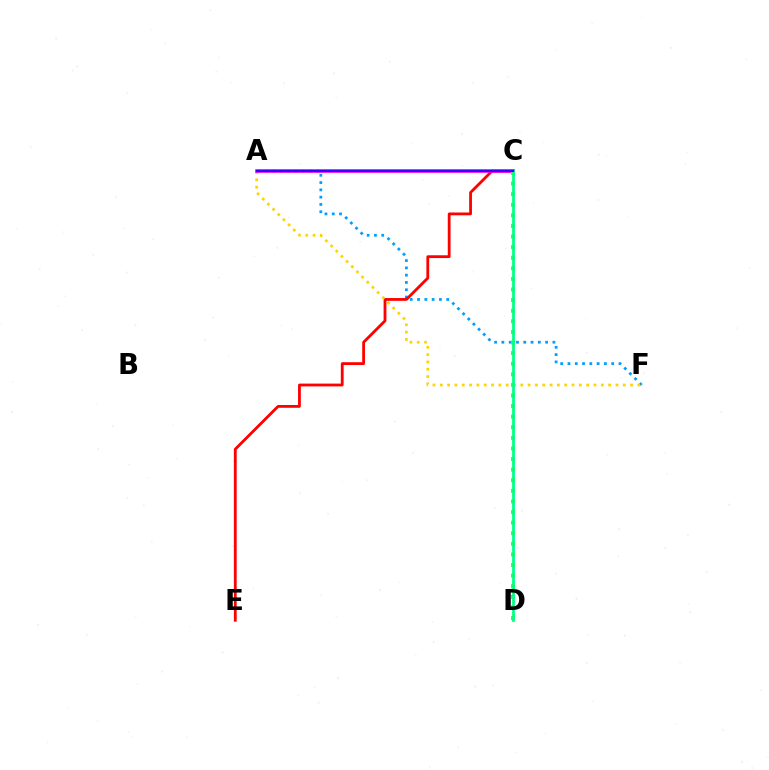{('A', 'F'): [{'color': '#009eff', 'line_style': 'dotted', 'thickness': 1.98}, {'color': '#ffd500', 'line_style': 'dotted', 'thickness': 1.99}], ('C', 'E'): [{'color': '#ff0000', 'line_style': 'solid', 'thickness': 2.02}], ('A', 'C'): [{'color': '#ff00ed', 'line_style': 'solid', 'thickness': 2.62}, {'color': '#3700ff', 'line_style': 'solid', 'thickness': 1.55}], ('C', 'D'): [{'color': '#4fff00', 'line_style': 'dotted', 'thickness': 2.88}, {'color': '#00ff86', 'line_style': 'solid', 'thickness': 1.98}]}